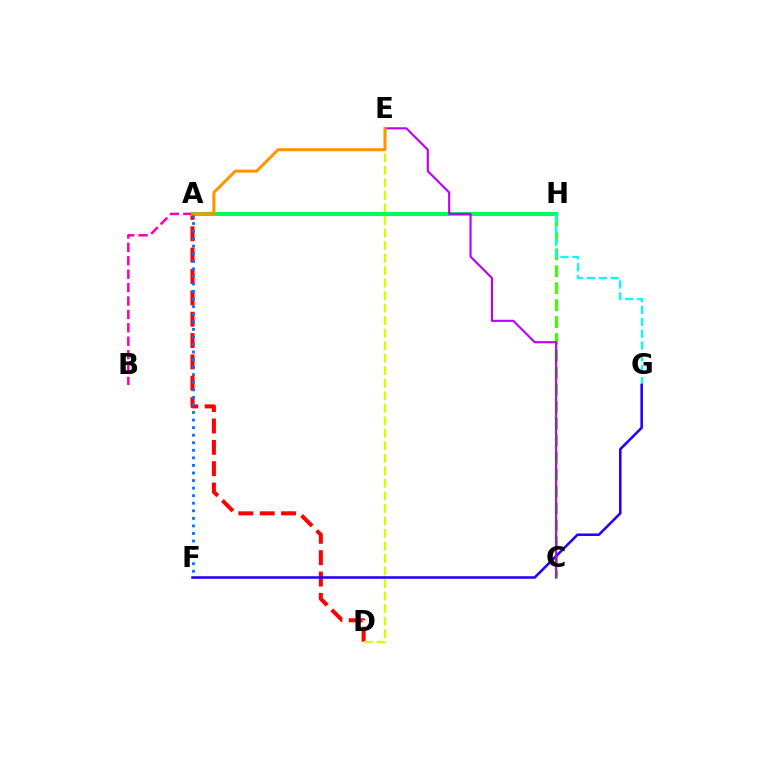{('A', 'D'): [{'color': '#ff0000', 'line_style': 'dashed', 'thickness': 2.9}], ('A', 'B'): [{'color': '#ff00ac', 'line_style': 'dashed', 'thickness': 1.82}], ('D', 'E'): [{'color': '#d1ff00', 'line_style': 'dashed', 'thickness': 1.7}], ('A', 'H'): [{'color': '#00ff5c', 'line_style': 'solid', 'thickness': 2.92}], ('A', 'F'): [{'color': '#0074ff', 'line_style': 'dotted', 'thickness': 2.05}], ('C', 'H'): [{'color': '#3dff00', 'line_style': 'dashed', 'thickness': 2.3}], ('G', 'H'): [{'color': '#00fff6', 'line_style': 'dashed', 'thickness': 1.61}], ('F', 'G'): [{'color': '#2500ff', 'line_style': 'solid', 'thickness': 1.85}], ('C', 'E'): [{'color': '#b900ff', 'line_style': 'solid', 'thickness': 1.53}], ('A', 'E'): [{'color': '#ff9400', 'line_style': 'solid', 'thickness': 2.18}]}